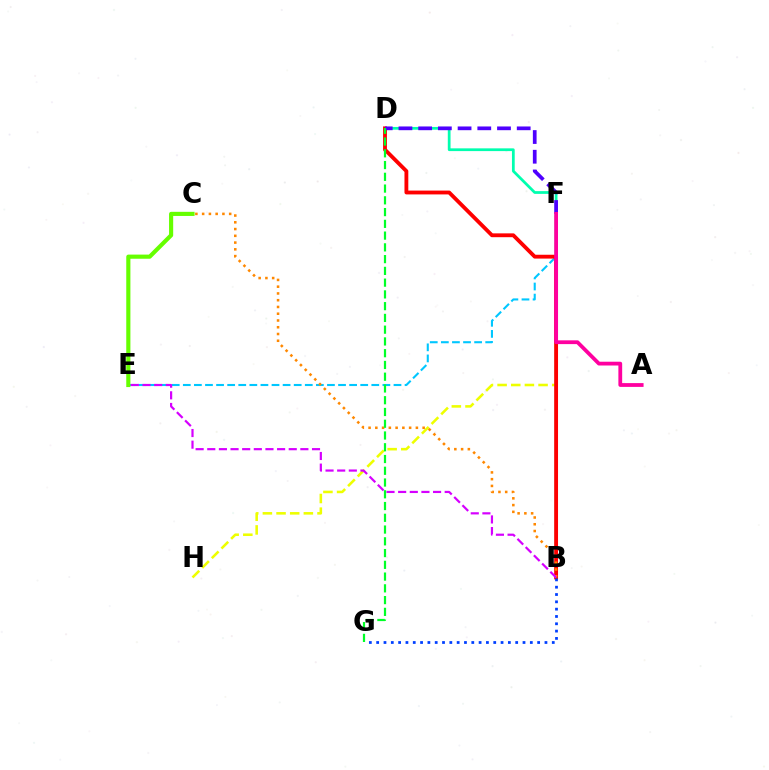{('F', 'H'): [{'color': '#eeff00', 'line_style': 'dashed', 'thickness': 1.85}], ('E', 'F'): [{'color': '#00c7ff', 'line_style': 'dashed', 'thickness': 1.51}], ('C', 'E'): [{'color': '#66ff00', 'line_style': 'solid', 'thickness': 2.98}], ('B', 'D'): [{'color': '#00ffaf', 'line_style': 'solid', 'thickness': 1.98}, {'color': '#ff0000', 'line_style': 'solid', 'thickness': 2.76}], ('B', 'C'): [{'color': '#ff8800', 'line_style': 'dotted', 'thickness': 1.84}], ('B', 'E'): [{'color': '#d600ff', 'line_style': 'dashed', 'thickness': 1.58}], ('D', 'F'): [{'color': '#4f00ff', 'line_style': 'dashed', 'thickness': 2.68}], ('A', 'F'): [{'color': '#ff00a0', 'line_style': 'solid', 'thickness': 2.73}], ('B', 'G'): [{'color': '#003fff', 'line_style': 'dotted', 'thickness': 1.99}], ('D', 'G'): [{'color': '#00ff27', 'line_style': 'dashed', 'thickness': 1.6}]}